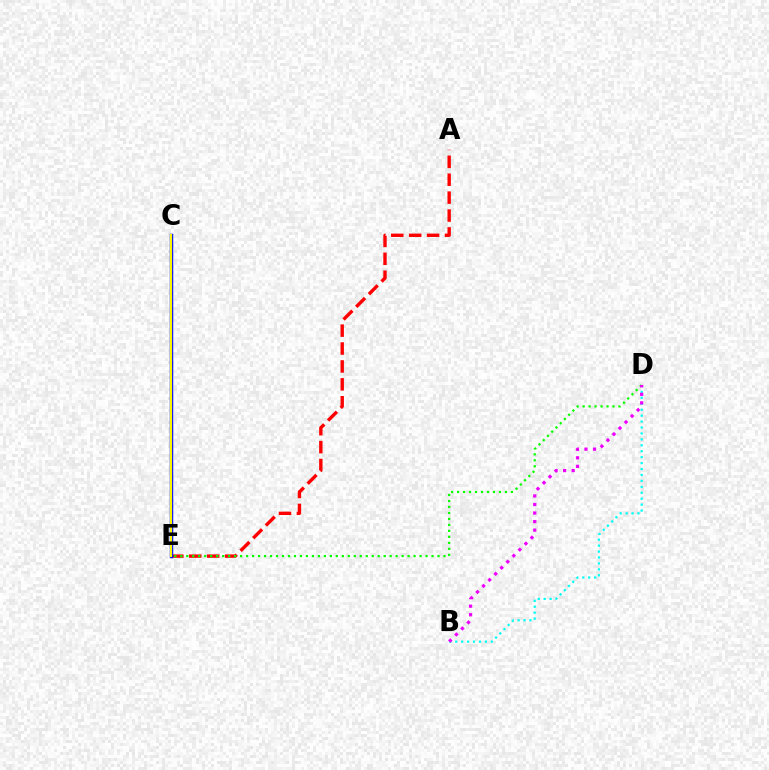{('B', 'D'): [{'color': '#00fff6', 'line_style': 'dotted', 'thickness': 1.61}, {'color': '#ee00ff', 'line_style': 'dotted', 'thickness': 2.32}], ('A', 'E'): [{'color': '#ff0000', 'line_style': 'dashed', 'thickness': 2.43}], ('D', 'E'): [{'color': '#08ff00', 'line_style': 'dotted', 'thickness': 1.63}], ('C', 'E'): [{'color': '#0010ff', 'line_style': 'solid', 'thickness': 2.49}, {'color': '#fcf500', 'line_style': 'solid', 'thickness': 1.56}]}